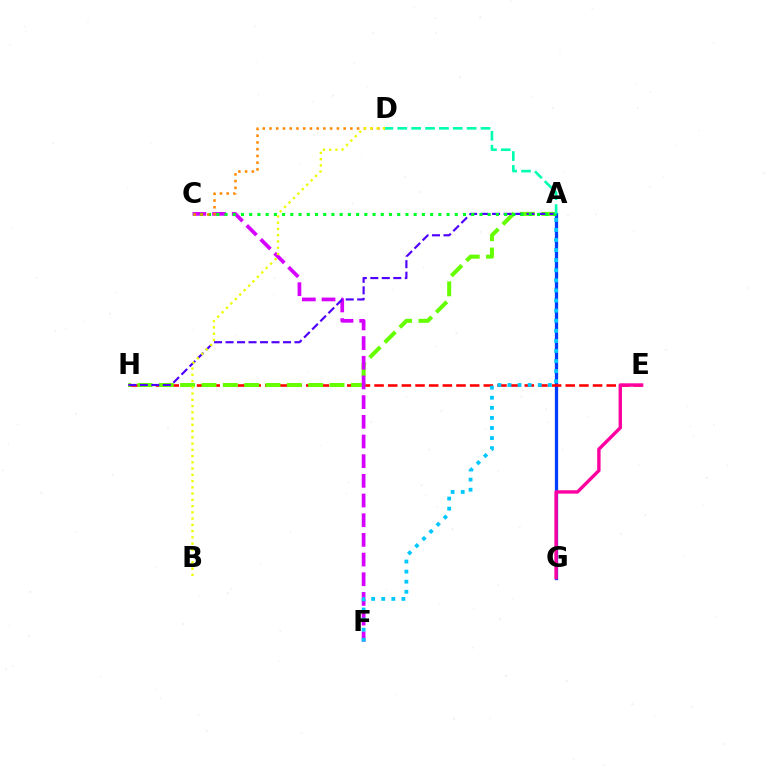{('A', 'G'): [{'color': '#003fff', 'line_style': 'solid', 'thickness': 2.35}], ('E', 'H'): [{'color': '#ff0000', 'line_style': 'dashed', 'thickness': 1.86}], ('A', 'H'): [{'color': '#66ff00', 'line_style': 'dashed', 'thickness': 2.9}, {'color': '#4f00ff', 'line_style': 'dashed', 'thickness': 1.56}], ('C', 'F'): [{'color': '#d600ff', 'line_style': 'dashed', 'thickness': 2.67}], ('E', 'G'): [{'color': '#ff00a0', 'line_style': 'solid', 'thickness': 2.44}], ('A', 'C'): [{'color': '#00ff27', 'line_style': 'dotted', 'thickness': 2.23}], ('C', 'D'): [{'color': '#ff8800', 'line_style': 'dotted', 'thickness': 1.83}], ('A', 'F'): [{'color': '#00c7ff', 'line_style': 'dotted', 'thickness': 2.74}], ('B', 'D'): [{'color': '#eeff00', 'line_style': 'dotted', 'thickness': 1.7}], ('A', 'D'): [{'color': '#00ffaf', 'line_style': 'dashed', 'thickness': 1.89}]}